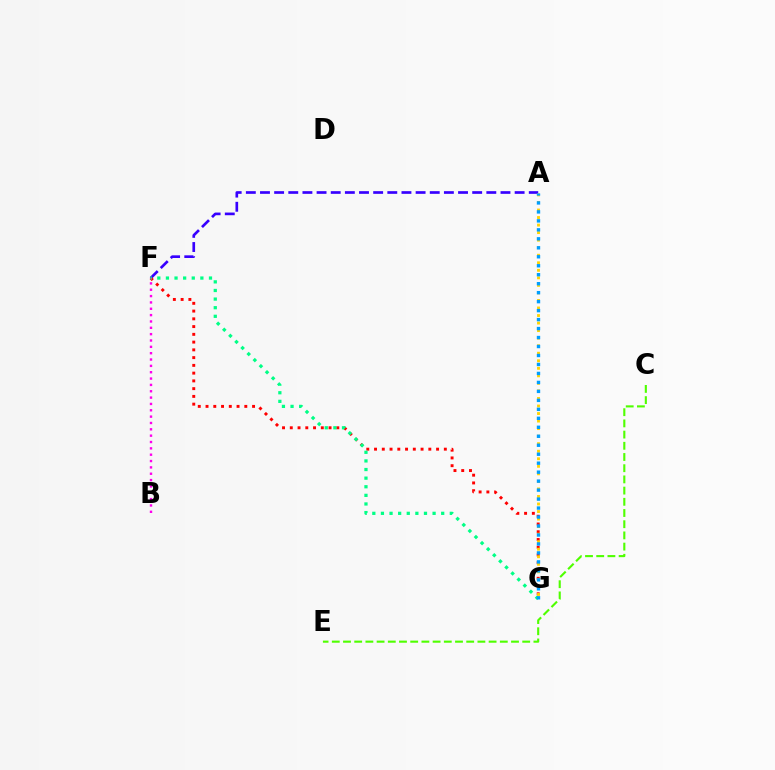{('A', 'F'): [{'color': '#3700ff', 'line_style': 'dashed', 'thickness': 1.92}], ('F', 'G'): [{'color': '#ff0000', 'line_style': 'dotted', 'thickness': 2.11}, {'color': '#00ff86', 'line_style': 'dotted', 'thickness': 2.34}], ('A', 'G'): [{'color': '#ffd500', 'line_style': 'dotted', 'thickness': 2.05}, {'color': '#009eff', 'line_style': 'dotted', 'thickness': 2.44}], ('C', 'E'): [{'color': '#4fff00', 'line_style': 'dashed', 'thickness': 1.52}], ('B', 'F'): [{'color': '#ff00ed', 'line_style': 'dotted', 'thickness': 1.72}]}